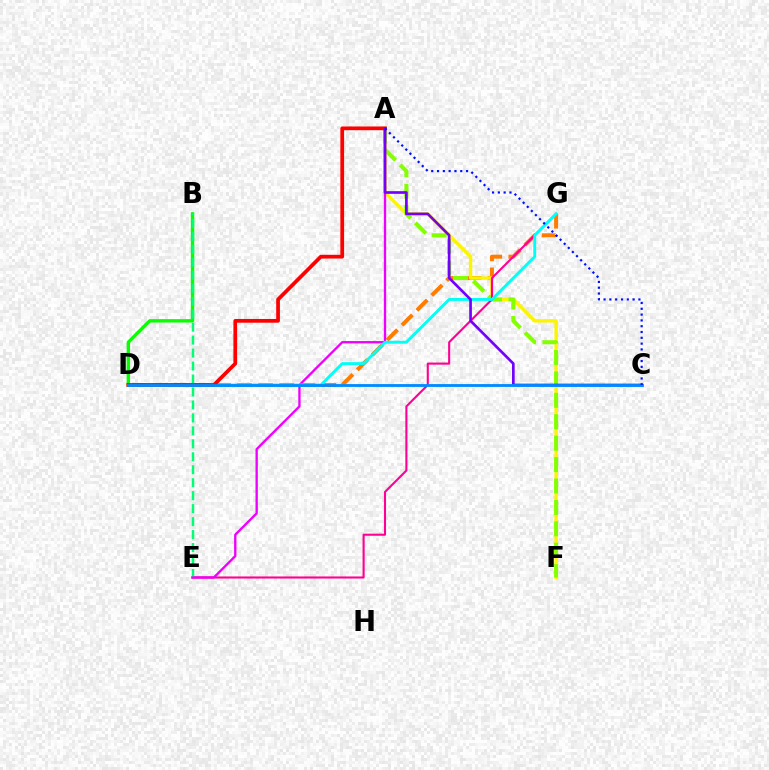{('D', 'G'): [{'color': '#ff7c00', 'line_style': 'dashed', 'thickness': 2.86}, {'color': '#00fff6', 'line_style': 'solid', 'thickness': 2.08}], ('A', 'F'): [{'color': '#fcf500', 'line_style': 'solid', 'thickness': 2.45}, {'color': '#84ff00', 'line_style': 'dashed', 'thickness': 2.91}], ('B', 'D'): [{'color': '#08ff00', 'line_style': 'solid', 'thickness': 2.44}], ('E', 'G'): [{'color': '#ff0094', 'line_style': 'solid', 'thickness': 1.51}], ('B', 'E'): [{'color': '#00ff74', 'line_style': 'dashed', 'thickness': 1.76}], ('A', 'E'): [{'color': '#ee00ff', 'line_style': 'solid', 'thickness': 1.68}], ('A', 'D'): [{'color': '#ff0000', 'line_style': 'solid', 'thickness': 2.69}], ('A', 'C'): [{'color': '#7200ff', 'line_style': 'solid', 'thickness': 1.93}, {'color': '#0010ff', 'line_style': 'dotted', 'thickness': 1.58}], ('C', 'D'): [{'color': '#008cff', 'line_style': 'solid', 'thickness': 2.04}]}